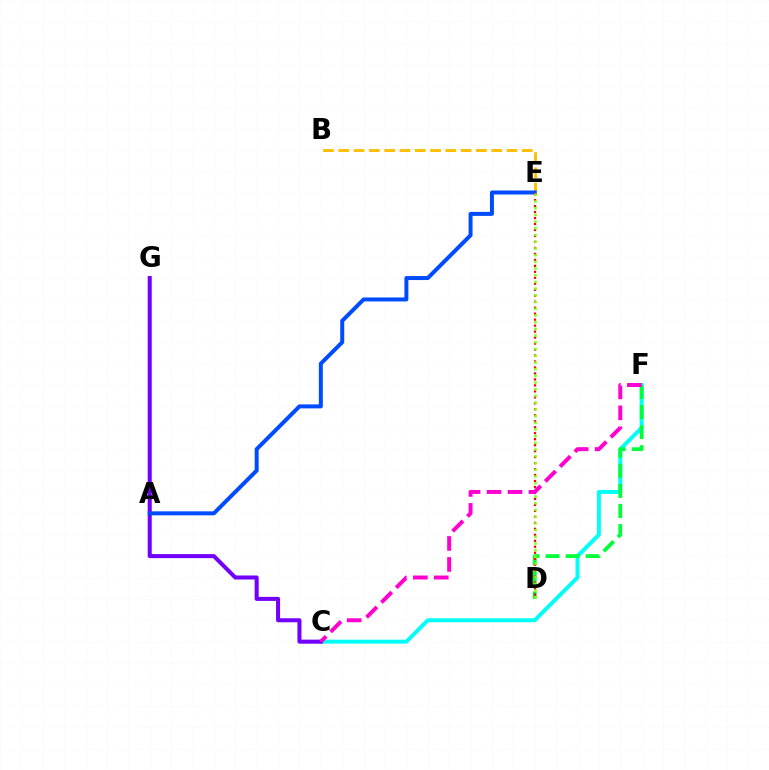{('C', 'F'): [{'color': '#00fff6', 'line_style': 'solid', 'thickness': 2.85}, {'color': '#ff00cf', 'line_style': 'dashed', 'thickness': 2.85}], ('B', 'E'): [{'color': '#ffbd00', 'line_style': 'dashed', 'thickness': 2.08}], ('C', 'G'): [{'color': '#7200ff', 'line_style': 'solid', 'thickness': 2.91}], ('D', 'F'): [{'color': '#00ff39', 'line_style': 'dashed', 'thickness': 2.72}], ('A', 'E'): [{'color': '#004bff', 'line_style': 'solid', 'thickness': 2.87}], ('D', 'E'): [{'color': '#ff0000', 'line_style': 'dotted', 'thickness': 1.62}, {'color': '#84ff00', 'line_style': 'dotted', 'thickness': 1.82}]}